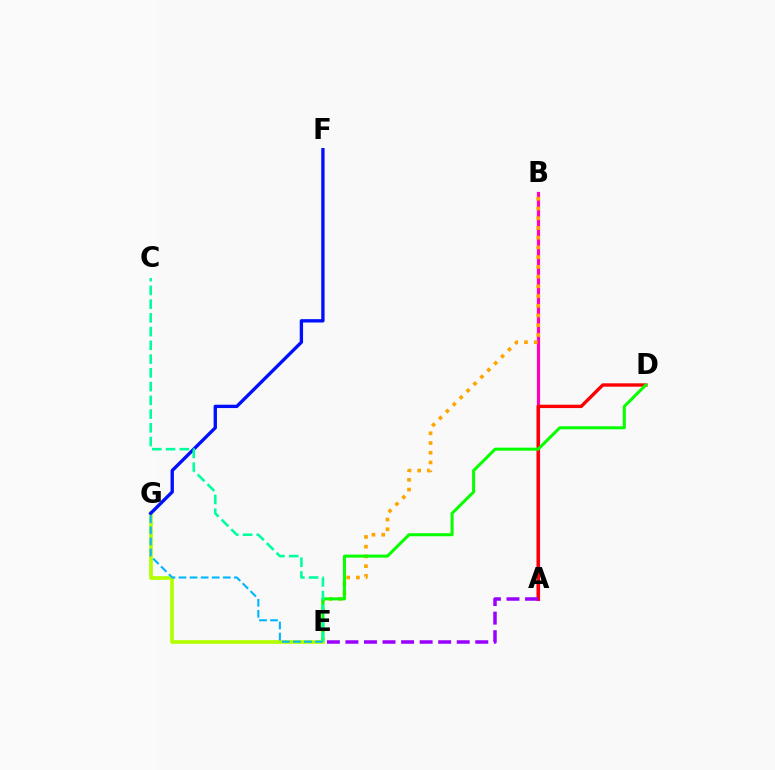{('A', 'B'): [{'color': '#ff00bd', 'line_style': 'solid', 'thickness': 2.28}], ('B', 'E'): [{'color': '#ffa500', 'line_style': 'dotted', 'thickness': 2.64}], ('A', 'D'): [{'color': '#ff0000', 'line_style': 'solid', 'thickness': 2.42}], ('D', 'E'): [{'color': '#08ff00', 'line_style': 'solid', 'thickness': 2.18}], ('E', 'G'): [{'color': '#b3ff00', 'line_style': 'solid', 'thickness': 2.67}, {'color': '#00b5ff', 'line_style': 'dashed', 'thickness': 1.5}], ('F', 'G'): [{'color': '#0010ff', 'line_style': 'solid', 'thickness': 2.41}], ('A', 'E'): [{'color': '#9b00ff', 'line_style': 'dashed', 'thickness': 2.52}], ('C', 'E'): [{'color': '#00ff9d', 'line_style': 'dashed', 'thickness': 1.87}]}